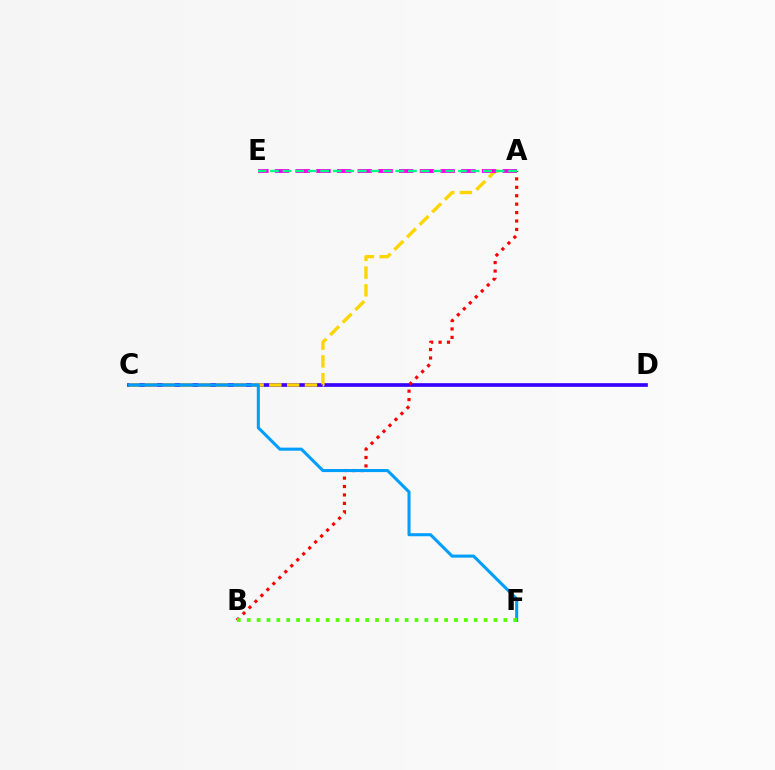{('C', 'D'): [{'color': '#3700ff', 'line_style': 'solid', 'thickness': 2.64}], ('A', 'C'): [{'color': '#ffd500', 'line_style': 'dashed', 'thickness': 2.42}], ('A', 'B'): [{'color': '#ff0000', 'line_style': 'dotted', 'thickness': 2.29}], ('A', 'E'): [{'color': '#ff00ed', 'line_style': 'dashed', 'thickness': 2.81}, {'color': '#00ff86', 'line_style': 'dashed', 'thickness': 1.7}], ('C', 'F'): [{'color': '#009eff', 'line_style': 'solid', 'thickness': 2.21}], ('B', 'F'): [{'color': '#4fff00', 'line_style': 'dotted', 'thickness': 2.68}]}